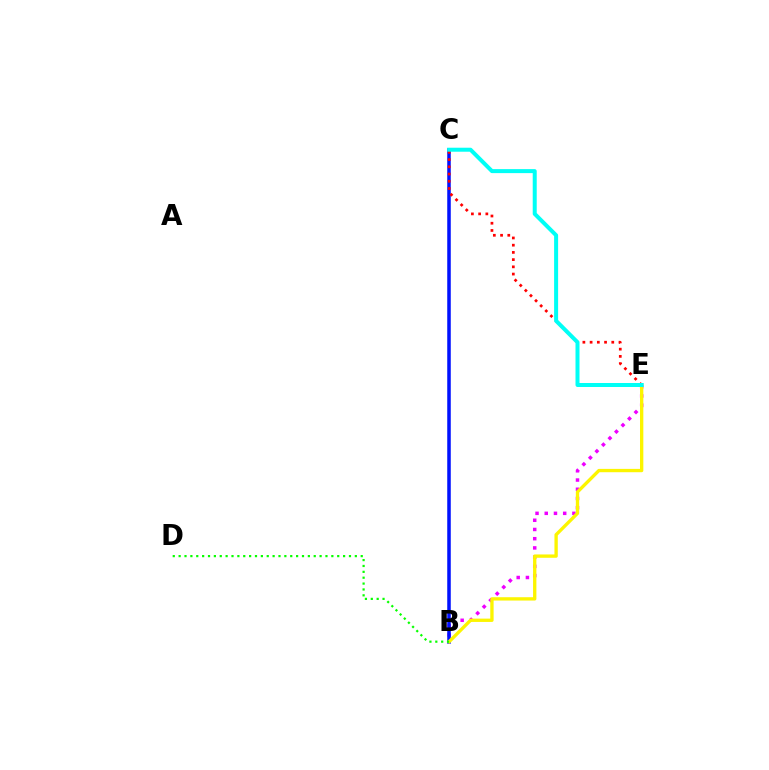{('B', 'E'): [{'color': '#ee00ff', 'line_style': 'dotted', 'thickness': 2.51}, {'color': '#fcf500', 'line_style': 'solid', 'thickness': 2.4}], ('B', 'C'): [{'color': '#0010ff', 'line_style': 'solid', 'thickness': 2.53}], ('B', 'D'): [{'color': '#08ff00', 'line_style': 'dotted', 'thickness': 1.6}], ('C', 'E'): [{'color': '#ff0000', 'line_style': 'dotted', 'thickness': 1.96}, {'color': '#00fff6', 'line_style': 'solid', 'thickness': 2.88}]}